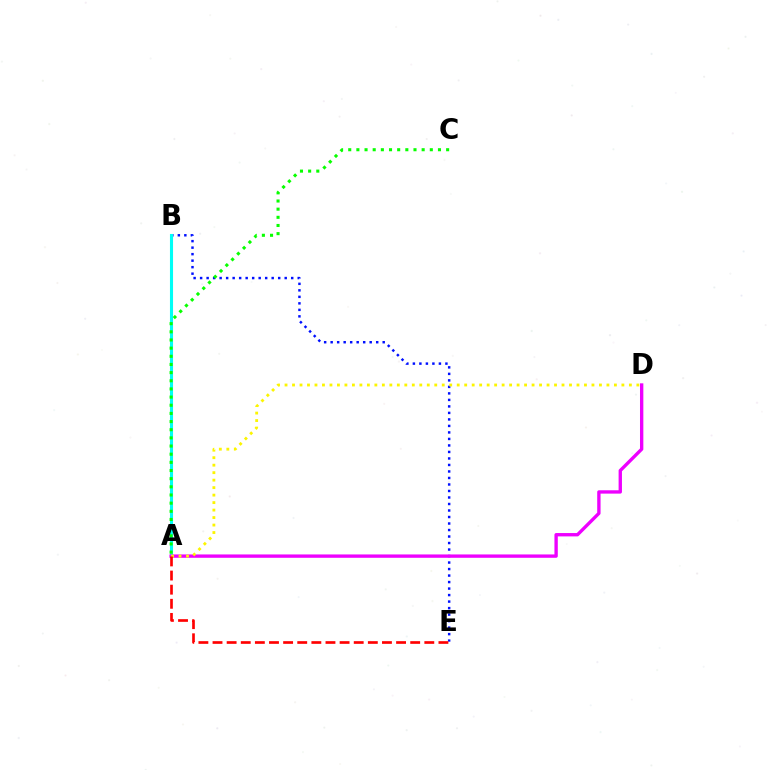{('B', 'E'): [{'color': '#0010ff', 'line_style': 'dotted', 'thickness': 1.77}], ('A', 'B'): [{'color': '#00fff6', 'line_style': 'solid', 'thickness': 2.22}], ('A', 'D'): [{'color': '#ee00ff', 'line_style': 'solid', 'thickness': 2.41}, {'color': '#fcf500', 'line_style': 'dotted', 'thickness': 2.03}], ('A', 'E'): [{'color': '#ff0000', 'line_style': 'dashed', 'thickness': 1.92}], ('A', 'C'): [{'color': '#08ff00', 'line_style': 'dotted', 'thickness': 2.22}]}